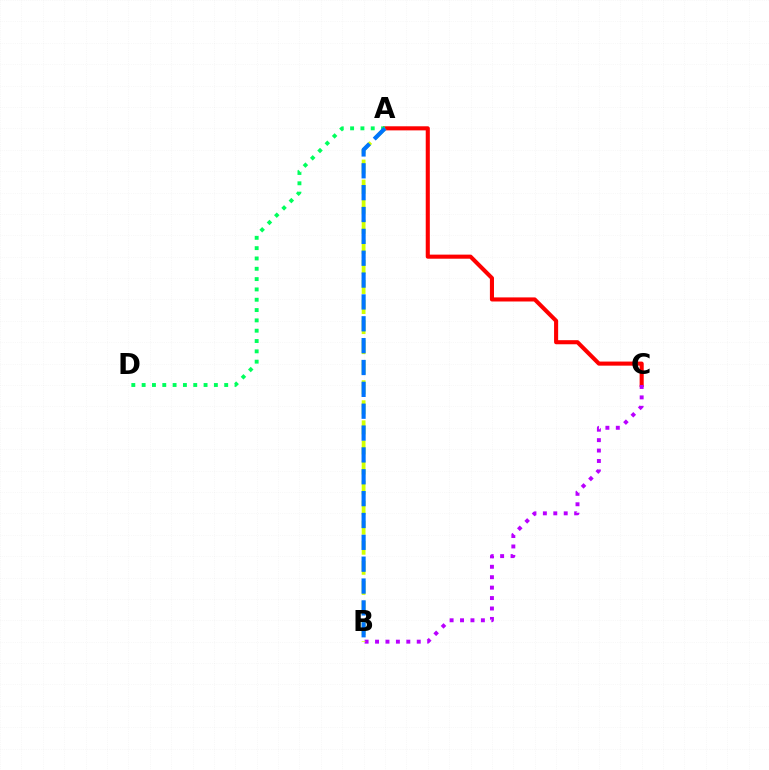{('A', 'C'): [{'color': '#ff0000', 'line_style': 'solid', 'thickness': 2.94}], ('B', 'C'): [{'color': '#b900ff', 'line_style': 'dotted', 'thickness': 2.83}], ('A', 'B'): [{'color': '#d1ff00', 'line_style': 'dashed', 'thickness': 2.72}, {'color': '#0074ff', 'line_style': 'dashed', 'thickness': 2.97}], ('A', 'D'): [{'color': '#00ff5c', 'line_style': 'dotted', 'thickness': 2.8}]}